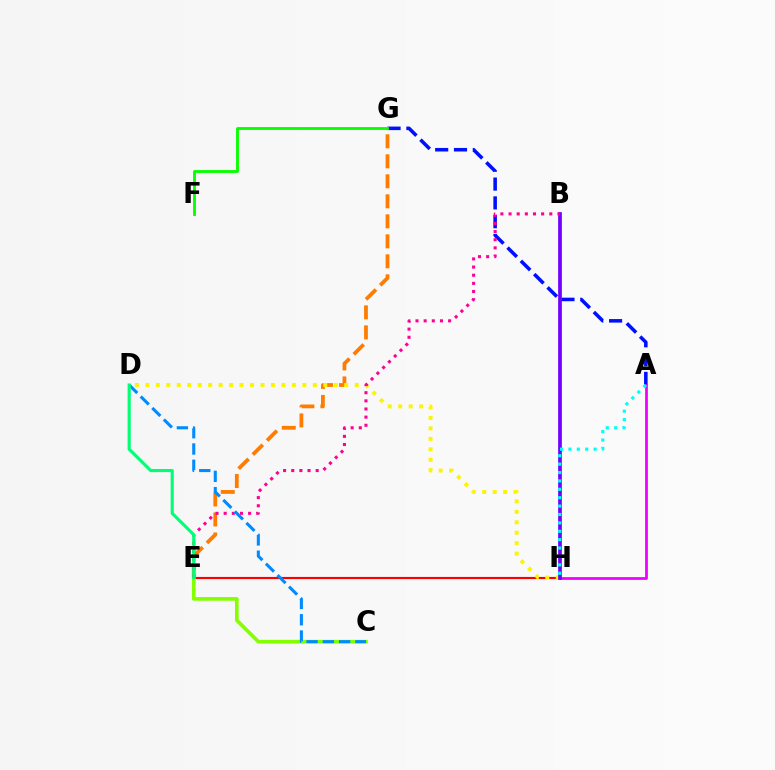{('A', 'G'): [{'color': '#0010ff', 'line_style': 'dashed', 'thickness': 2.56}], ('E', 'H'): [{'color': '#ff0000', 'line_style': 'solid', 'thickness': 1.54}], ('A', 'H'): [{'color': '#ee00ff', 'line_style': 'solid', 'thickness': 1.96}, {'color': '#00fff6', 'line_style': 'dotted', 'thickness': 2.28}], ('E', 'G'): [{'color': '#ff7c00', 'line_style': 'dashed', 'thickness': 2.72}], ('D', 'H'): [{'color': '#fcf500', 'line_style': 'dotted', 'thickness': 2.84}], ('C', 'E'): [{'color': '#84ff00', 'line_style': 'solid', 'thickness': 2.62}], ('F', 'G'): [{'color': '#08ff00', 'line_style': 'solid', 'thickness': 2.06}], ('B', 'H'): [{'color': '#7200ff', 'line_style': 'solid', 'thickness': 2.67}], ('B', 'E'): [{'color': '#ff0094', 'line_style': 'dotted', 'thickness': 2.21}], ('C', 'D'): [{'color': '#008cff', 'line_style': 'dashed', 'thickness': 2.21}], ('D', 'E'): [{'color': '#00ff74', 'line_style': 'solid', 'thickness': 2.26}]}